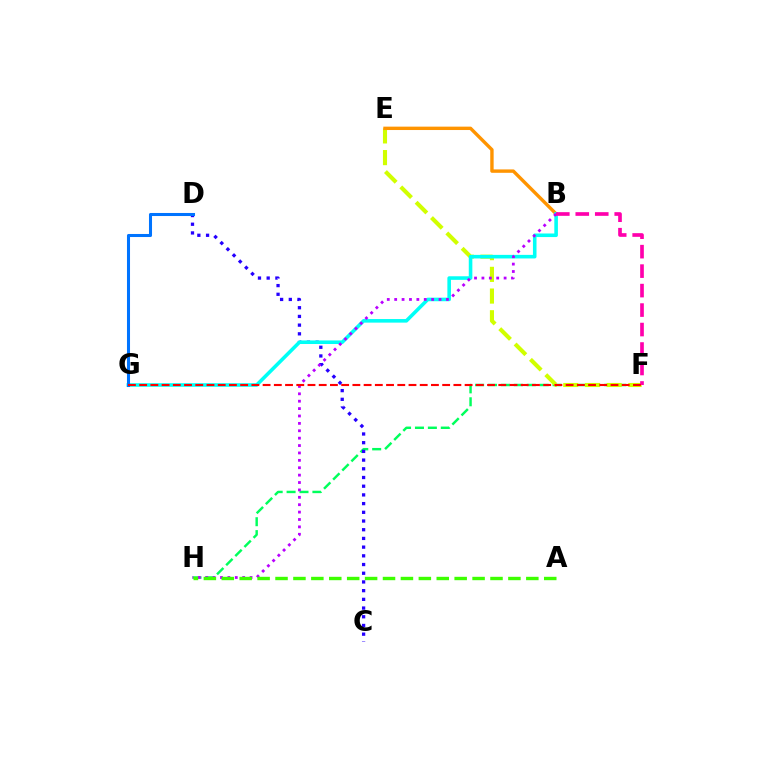{('F', 'H'): [{'color': '#00ff5c', 'line_style': 'dashed', 'thickness': 1.75}], ('C', 'D'): [{'color': '#2500ff', 'line_style': 'dotted', 'thickness': 2.36}], ('E', 'F'): [{'color': '#d1ff00', 'line_style': 'dashed', 'thickness': 2.95}], ('B', 'E'): [{'color': '#ff9400', 'line_style': 'solid', 'thickness': 2.44}], ('B', 'G'): [{'color': '#00fff6', 'line_style': 'solid', 'thickness': 2.58}], ('D', 'G'): [{'color': '#0074ff', 'line_style': 'solid', 'thickness': 2.2}], ('B', 'H'): [{'color': '#b900ff', 'line_style': 'dotted', 'thickness': 2.01}], ('B', 'F'): [{'color': '#ff00ac', 'line_style': 'dashed', 'thickness': 2.65}], ('A', 'H'): [{'color': '#3dff00', 'line_style': 'dashed', 'thickness': 2.43}], ('F', 'G'): [{'color': '#ff0000', 'line_style': 'dashed', 'thickness': 1.52}]}